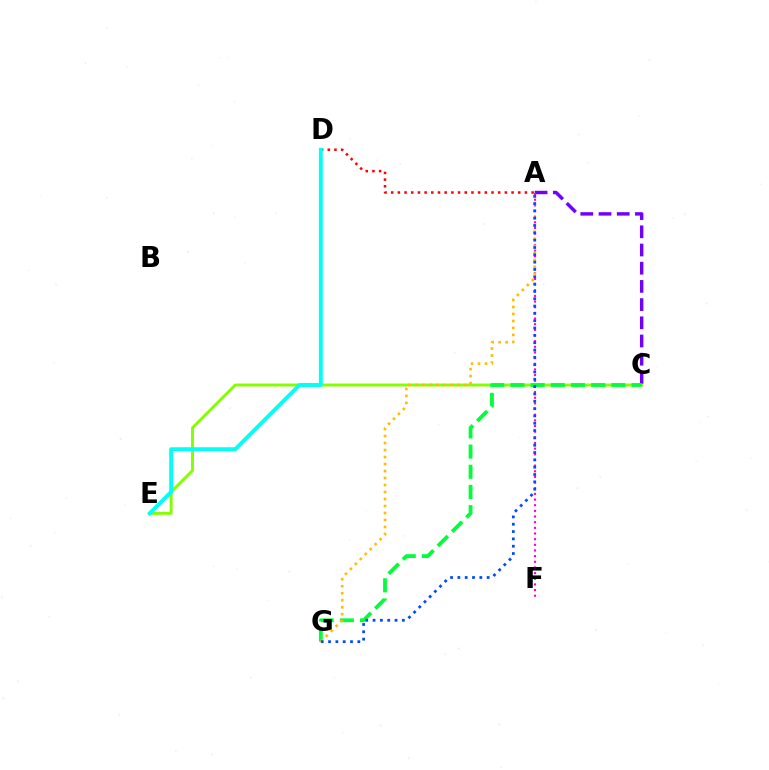{('C', 'E'): [{'color': '#84ff00', 'line_style': 'solid', 'thickness': 2.12}], ('A', 'C'): [{'color': '#7200ff', 'line_style': 'dashed', 'thickness': 2.47}], ('A', 'D'): [{'color': '#ff0000', 'line_style': 'dotted', 'thickness': 1.82}], ('C', 'G'): [{'color': '#00ff39', 'line_style': 'dashed', 'thickness': 2.74}], ('A', 'F'): [{'color': '#ff00cf', 'line_style': 'dotted', 'thickness': 1.54}], ('D', 'E'): [{'color': '#00fff6', 'line_style': 'solid', 'thickness': 2.78}], ('A', 'G'): [{'color': '#ffbd00', 'line_style': 'dotted', 'thickness': 1.9}, {'color': '#004bff', 'line_style': 'dotted', 'thickness': 1.99}]}